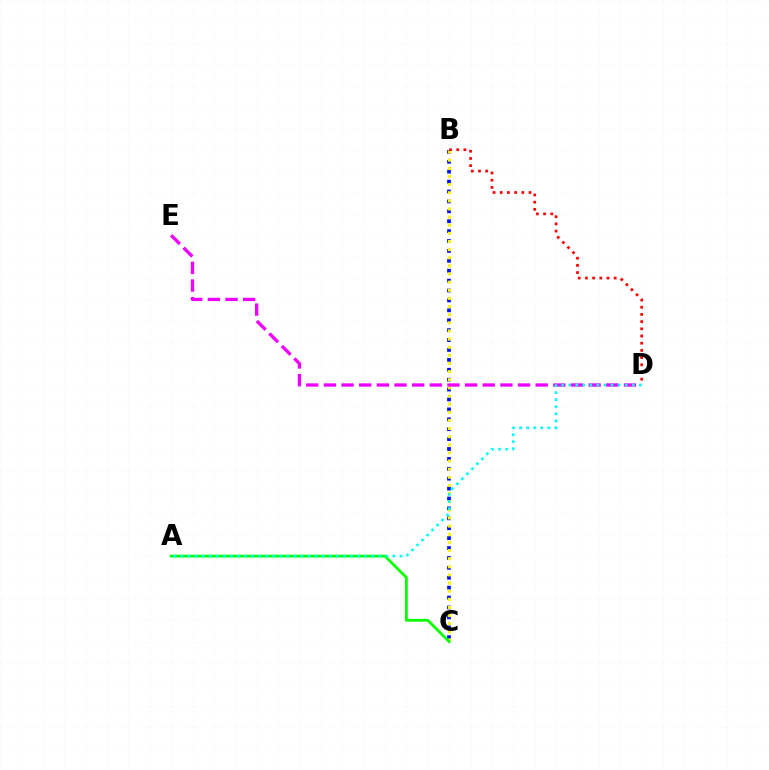{('B', 'C'): [{'color': '#0010ff', 'line_style': 'dotted', 'thickness': 2.69}, {'color': '#fcf500', 'line_style': 'dotted', 'thickness': 2.21}], ('A', 'C'): [{'color': '#08ff00', 'line_style': 'solid', 'thickness': 2.0}], ('D', 'E'): [{'color': '#ee00ff', 'line_style': 'dashed', 'thickness': 2.4}], ('B', 'D'): [{'color': '#ff0000', 'line_style': 'dotted', 'thickness': 1.95}], ('A', 'D'): [{'color': '#00fff6', 'line_style': 'dotted', 'thickness': 1.92}]}